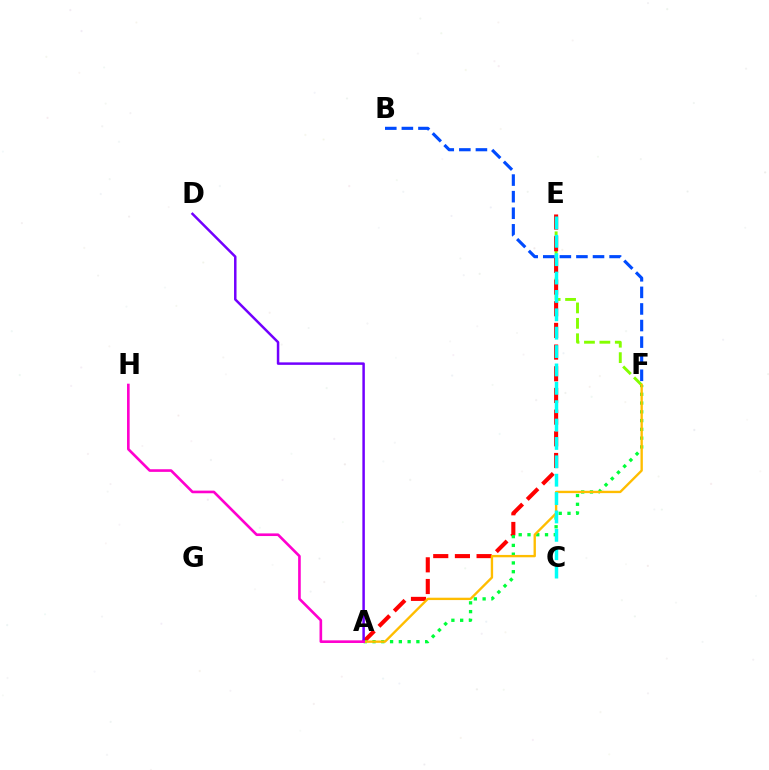{('E', 'F'): [{'color': '#84ff00', 'line_style': 'dashed', 'thickness': 2.09}], ('A', 'E'): [{'color': '#ff0000', 'line_style': 'dashed', 'thickness': 2.94}], ('A', 'F'): [{'color': '#00ff39', 'line_style': 'dotted', 'thickness': 2.38}, {'color': '#ffbd00', 'line_style': 'solid', 'thickness': 1.69}], ('C', 'E'): [{'color': '#00fff6', 'line_style': 'dashed', 'thickness': 2.5}], ('B', 'F'): [{'color': '#004bff', 'line_style': 'dashed', 'thickness': 2.25}], ('A', 'D'): [{'color': '#7200ff', 'line_style': 'solid', 'thickness': 1.79}], ('A', 'H'): [{'color': '#ff00cf', 'line_style': 'solid', 'thickness': 1.9}]}